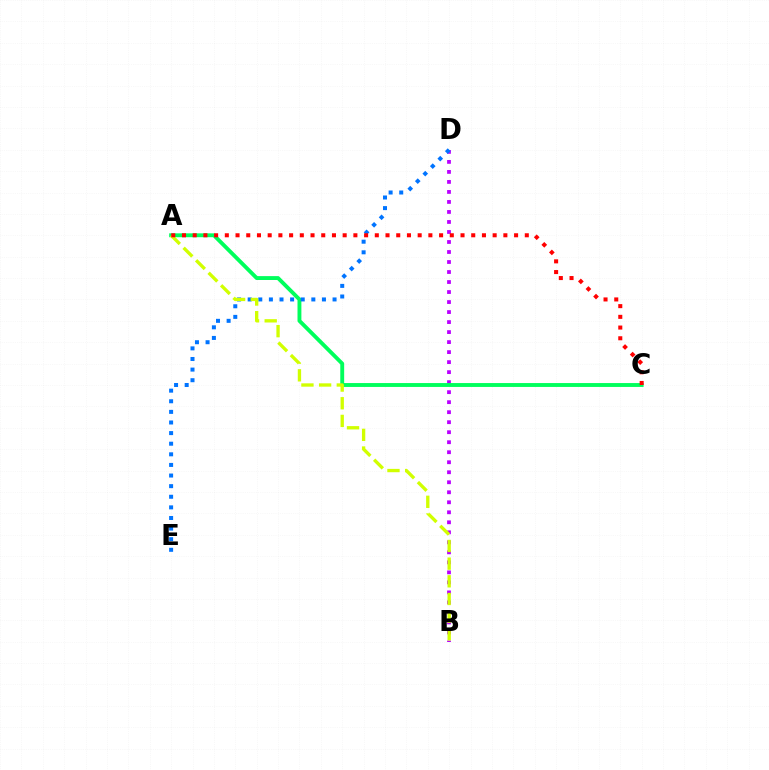{('B', 'D'): [{'color': '#b900ff', 'line_style': 'dotted', 'thickness': 2.72}], ('A', 'C'): [{'color': '#00ff5c', 'line_style': 'solid', 'thickness': 2.8}, {'color': '#ff0000', 'line_style': 'dotted', 'thickness': 2.91}], ('D', 'E'): [{'color': '#0074ff', 'line_style': 'dotted', 'thickness': 2.88}], ('A', 'B'): [{'color': '#d1ff00', 'line_style': 'dashed', 'thickness': 2.4}]}